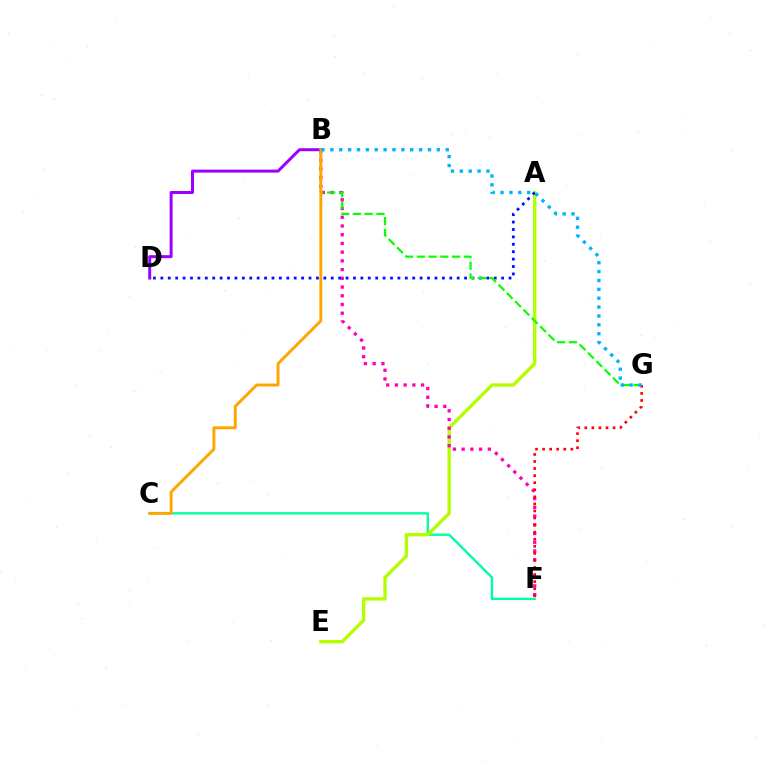{('C', 'F'): [{'color': '#00ff9d', 'line_style': 'solid', 'thickness': 1.68}], ('A', 'E'): [{'color': '#b3ff00', 'line_style': 'solid', 'thickness': 2.41}], ('B', 'F'): [{'color': '#ff00bd', 'line_style': 'dotted', 'thickness': 2.37}], ('A', 'D'): [{'color': '#0010ff', 'line_style': 'dotted', 'thickness': 2.01}], ('B', 'G'): [{'color': '#08ff00', 'line_style': 'dashed', 'thickness': 1.6}, {'color': '#00b5ff', 'line_style': 'dotted', 'thickness': 2.41}], ('B', 'D'): [{'color': '#9b00ff', 'line_style': 'solid', 'thickness': 2.16}], ('B', 'C'): [{'color': '#ffa500', 'line_style': 'solid', 'thickness': 2.1}], ('F', 'G'): [{'color': '#ff0000', 'line_style': 'dotted', 'thickness': 1.92}]}